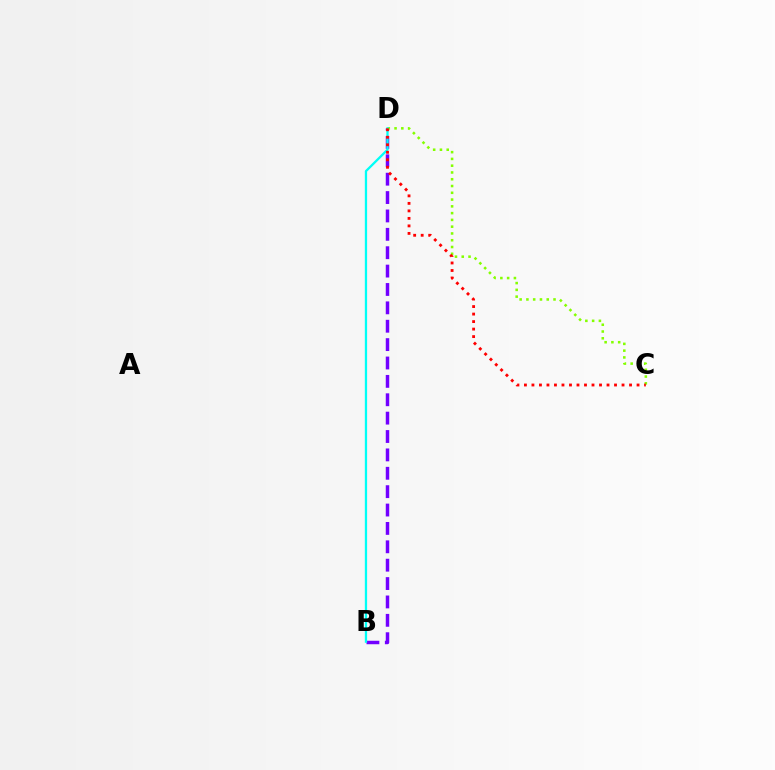{('B', 'D'): [{'color': '#7200ff', 'line_style': 'dashed', 'thickness': 2.5}, {'color': '#00fff6', 'line_style': 'solid', 'thickness': 1.64}], ('C', 'D'): [{'color': '#84ff00', 'line_style': 'dotted', 'thickness': 1.84}, {'color': '#ff0000', 'line_style': 'dotted', 'thickness': 2.04}]}